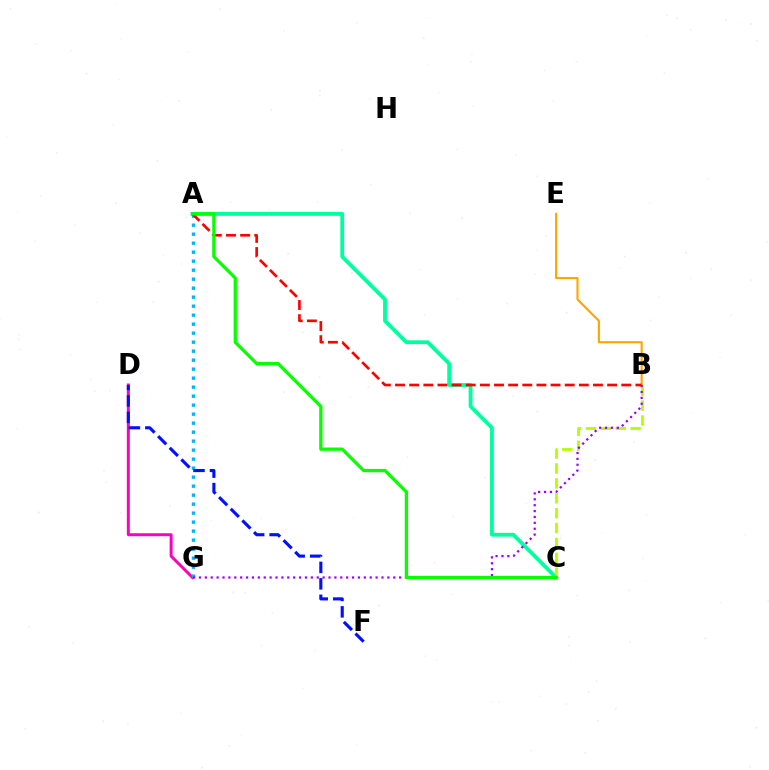{('D', 'G'): [{'color': '#ff00bd', 'line_style': 'solid', 'thickness': 2.15}], ('B', 'E'): [{'color': '#ffa500', 'line_style': 'solid', 'thickness': 1.52}], ('A', 'G'): [{'color': '#00b5ff', 'line_style': 'dotted', 'thickness': 2.44}], ('A', 'C'): [{'color': '#00ff9d', 'line_style': 'solid', 'thickness': 2.75}, {'color': '#08ff00', 'line_style': 'solid', 'thickness': 2.36}], ('B', 'C'): [{'color': '#b3ff00', 'line_style': 'dashed', 'thickness': 2.02}], ('D', 'F'): [{'color': '#0010ff', 'line_style': 'dashed', 'thickness': 2.24}], ('B', 'G'): [{'color': '#9b00ff', 'line_style': 'dotted', 'thickness': 1.6}], ('A', 'B'): [{'color': '#ff0000', 'line_style': 'dashed', 'thickness': 1.92}]}